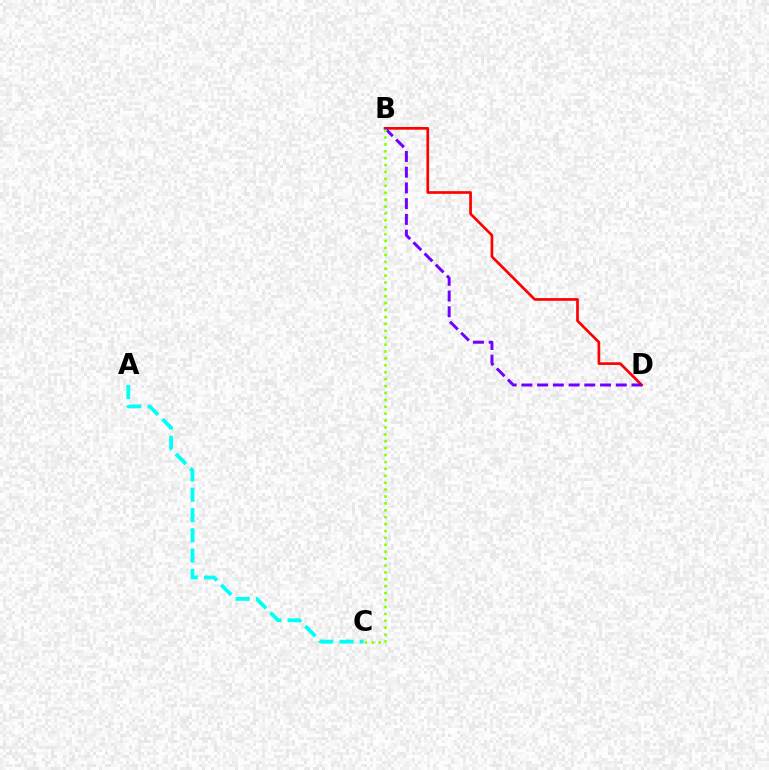{('B', 'D'): [{'color': '#ff0000', 'line_style': 'solid', 'thickness': 1.93}, {'color': '#7200ff', 'line_style': 'dashed', 'thickness': 2.14}], ('B', 'C'): [{'color': '#84ff00', 'line_style': 'dotted', 'thickness': 1.88}], ('A', 'C'): [{'color': '#00fff6', 'line_style': 'dashed', 'thickness': 2.75}]}